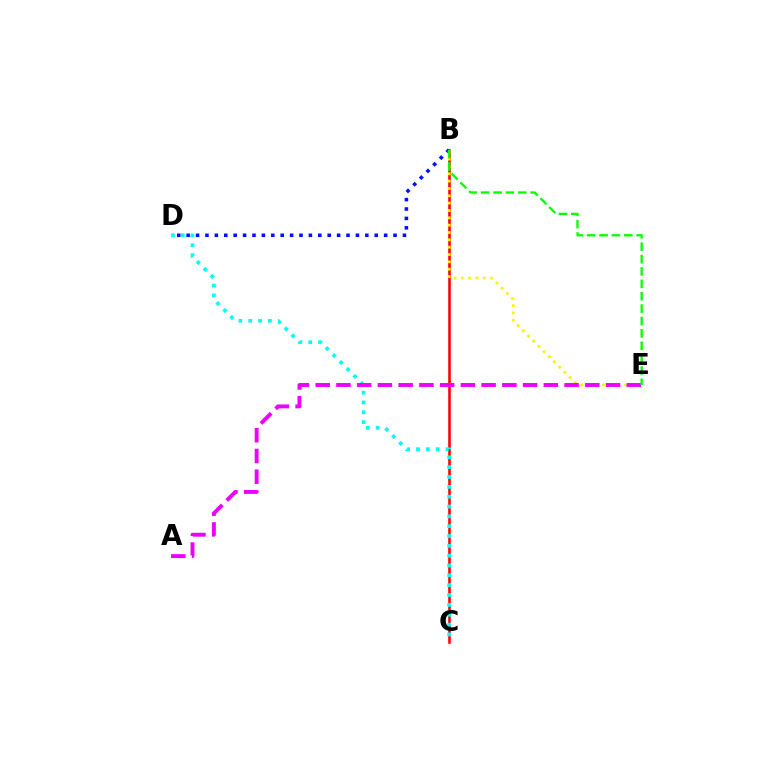{('B', 'C'): [{'color': '#ff0000', 'line_style': 'solid', 'thickness': 1.86}], ('B', 'D'): [{'color': '#0010ff', 'line_style': 'dotted', 'thickness': 2.56}], ('B', 'E'): [{'color': '#fcf500', 'line_style': 'dotted', 'thickness': 1.99}, {'color': '#08ff00', 'line_style': 'dashed', 'thickness': 1.68}], ('C', 'D'): [{'color': '#00fff6', 'line_style': 'dotted', 'thickness': 2.67}], ('A', 'E'): [{'color': '#ee00ff', 'line_style': 'dashed', 'thickness': 2.82}]}